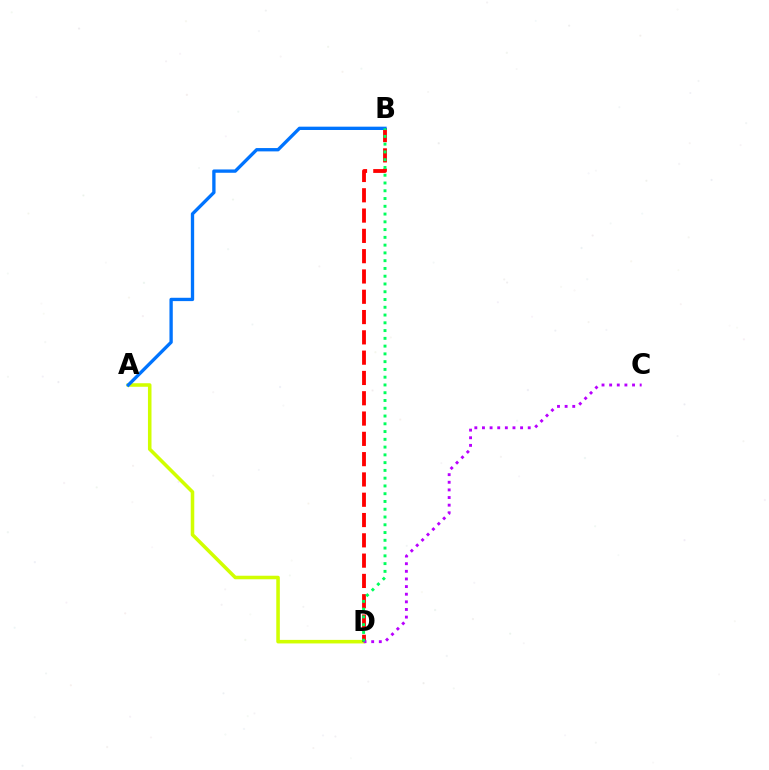{('A', 'D'): [{'color': '#d1ff00', 'line_style': 'solid', 'thickness': 2.56}], ('B', 'D'): [{'color': '#ff0000', 'line_style': 'dashed', 'thickness': 2.76}, {'color': '#00ff5c', 'line_style': 'dotted', 'thickness': 2.11}], ('C', 'D'): [{'color': '#b900ff', 'line_style': 'dotted', 'thickness': 2.07}], ('A', 'B'): [{'color': '#0074ff', 'line_style': 'solid', 'thickness': 2.39}]}